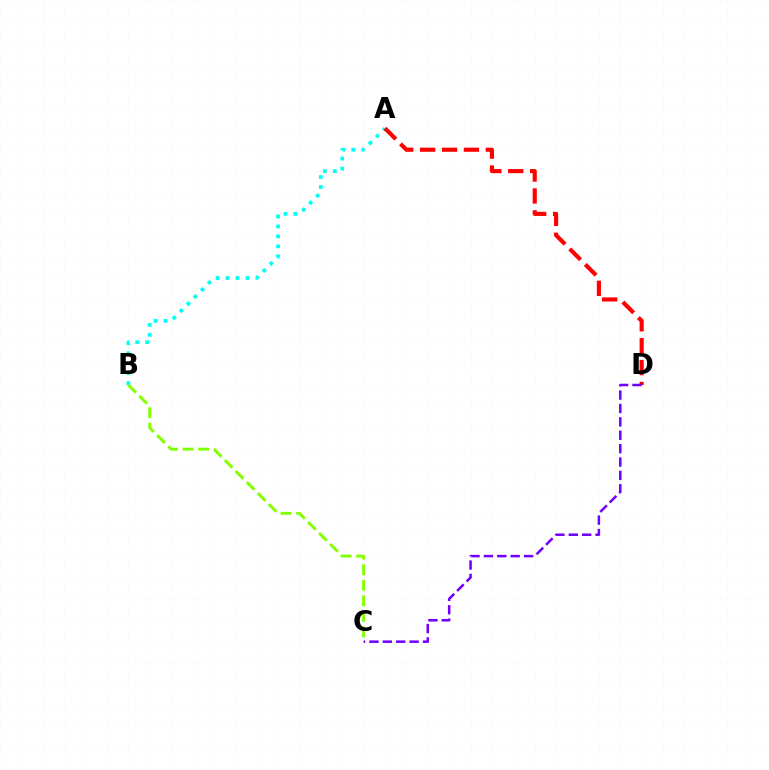{('A', 'B'): [{'color': '#00fff6', 'line_style': 'dotted', 'thickness': 2.71}], ('A', 'D'): [{'color': '#ff0000', 'line_style': 'dashed', 'thickness': 2.98}], ('C', 'D'): [{'color': '#7200ff', 'line_style': 'dashed', 'thickness': 1.82}], ('B', 'C'): [{'color': '#84ff00', 'line_style': 'dashed', 'thickness': 2.11}]}